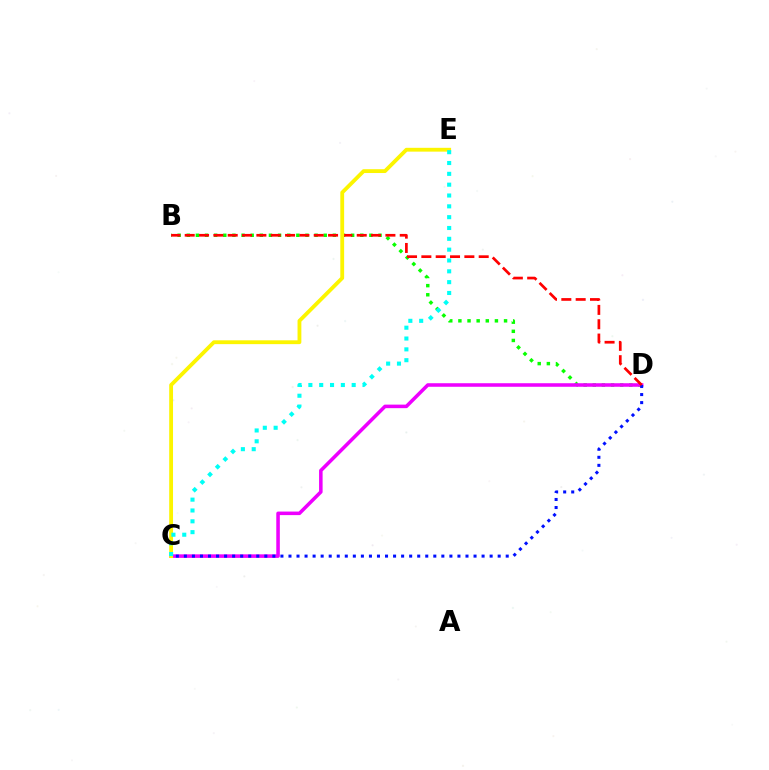{('B', 'D'): [{'color': '#08ff00', 'line_style': 'dotted', 'thickness': 2.48}, {'color': '#ff0000', 'line_style': 'dashed', 'thickness': 1.95}], ('C', 'D'): [{'color': '#ee00ff', 'line_style': 'solid', 'thickness': 2.55}, {'color': '#0010ff', 'line_style': 'dotted', 'thickness': 2.19}], ('C', 'E'): [{'color': '#fcf500', 'line_style': 'solid', 'thickness': 2.75}, {'color': '#00fff6', 'line_style': 'dotted', 'thickness': 2.94}]}